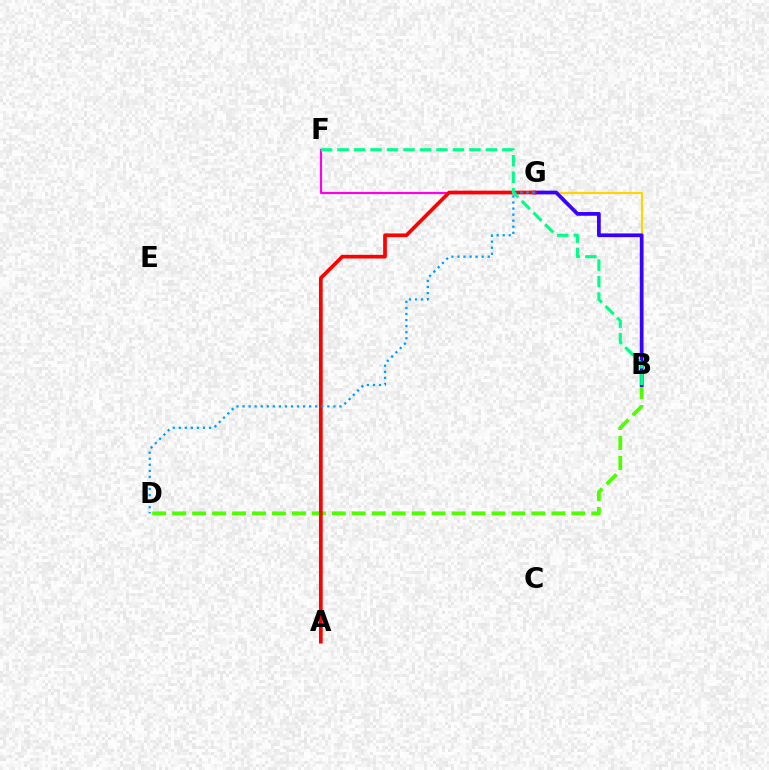{('F', 'G'): [{'color': '#ff00ed', 'line_style': 'solid', 'thickness': 1.57}], ('B', 'G'): [{'color': '#ffd500', 'line_style': 'solid', 'thickness': 1.56}, {'color': '#3700ff', 'line_style': 'solid', 'thickness': 2.68}], ('B', 'D'): [{'color': '#4fff00', 'line_style': 'dashed', 'thickness': 2.71}], ('A', 'G'): [{'color': '#ff0000', 'line_style': 'solid', 'thickness': 2.67}], ('D', 'G'): [{'color': '#009eff', 'line_style': 'dotted', 'thickness': 1.65}], ('B', 'F'): [{'color': '#00ff86', 'line_style': 'dashed', 'thickness': 2.24}]}